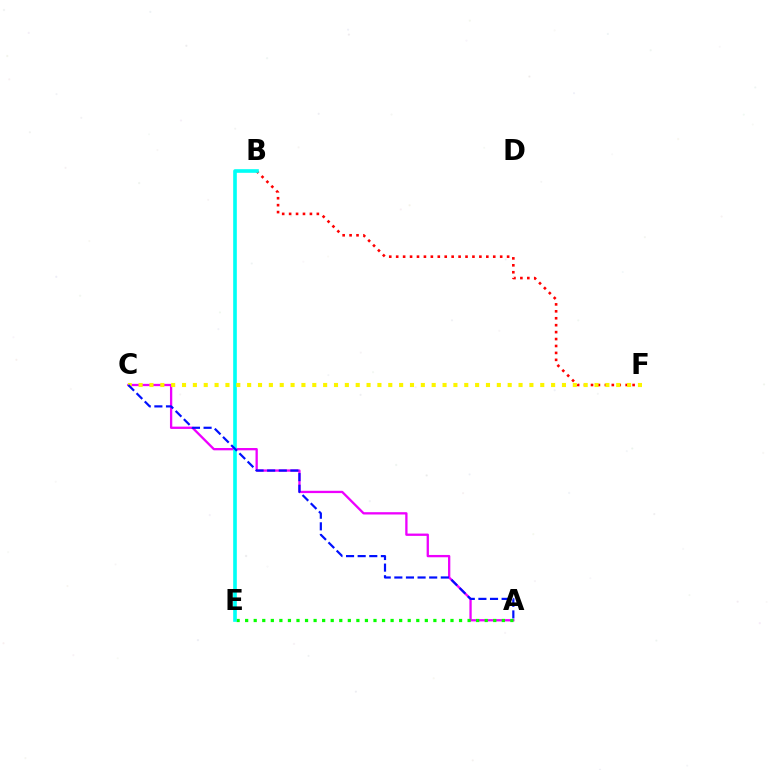{('A', 'C'): [{'color': '#ee00ff', 'line_style': 'solid', 'thickness': 1.66}, {'color': '#0010ff', 'line_style': 'dashed', 'thickness': 1.58}], ('A', 'E'): [{'color': '#08ff00', 'line_style': 'dotted', 'thickness': 2.32}], ('B', 'F'): [{'color': '#ff0000', 'line_style': 'dotted', 'thickness': 1.88}], ('B', 'E'): [{'color': '#00fff6', 'line_style': 'solid', 'thickness': 2.61}], ('C', 'F'): [{'color': '#fcf500', 'line_style': 'dotted', 'thickness': 2.95}]}